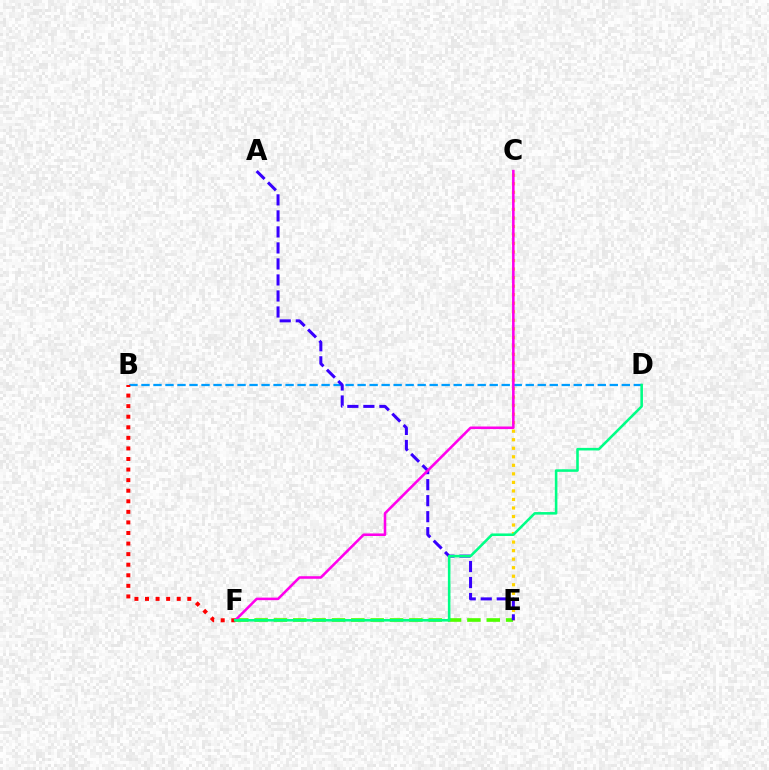{('C', 'E'): [{'color': '#ffd500', 'line_style': 'dotted', 'thickness': 2.32}], ('E', 'F'): [{'color': '#4fff00', 'line_style': 'dashed', 'thickness': 2.63}], ('B', 'D'): [{'color': '#009eff', 'line_style': 'dashed', 'thickness': 1.63}], ('A', 'E'): [{'color': '#3700ff', 'line_style': 'dashed', 'thickness': 2.18}], ('C', 'F'): [{'color': '#ff00ed', 'line_style': 'solid', 'thickness': 1.84}], ('B', 'F'): [{'color': '#ff0000', 'line_style': 'dotted', 'thickness': 2.87}], ('D', 'F'): [{'color': '#00ff86', 'line_style': 'solid', 'thickness': 1.85}]}